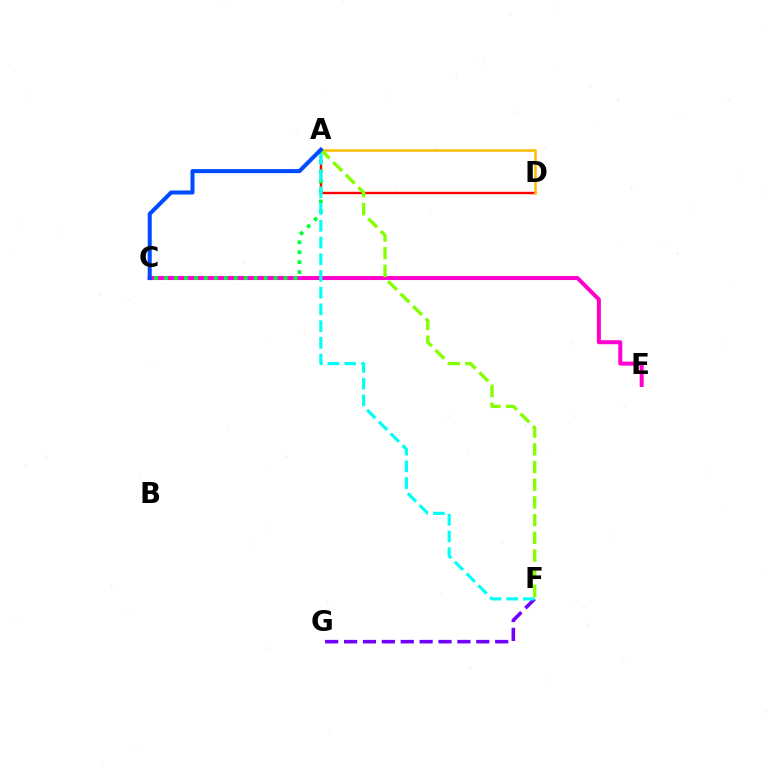{('A', 'D'): [{'color': '#ff0000', 'line_style': 'solid', 'thickness': 1.73}, {'color': '#ffbd00', 'line_style': 'solid', 'thickness': 1.84}], ('C', 'E'): [{'color': '#ff00cf', 'line_style': 'solid', 'thickness': 2.87}], ('F', 'G'): [{'color': '#7200ff', 'line_style': 'dashed', 'thickness': 2.57}], ('A', 'C'): [{'color': '#00ff39', 'line_style': 'dotted', 'thickness': 2.7}, {'color': '#004bff', 'line_style': 'solid', 'thickness': 2.9}], ('A', 'F'): [{'color': '#00fff6', 'line_style': 'dashed', 'thickness': 2.27}, {'color': '#84ff00', 'line_style': 'dashed', 'thickness': 2.4}]}